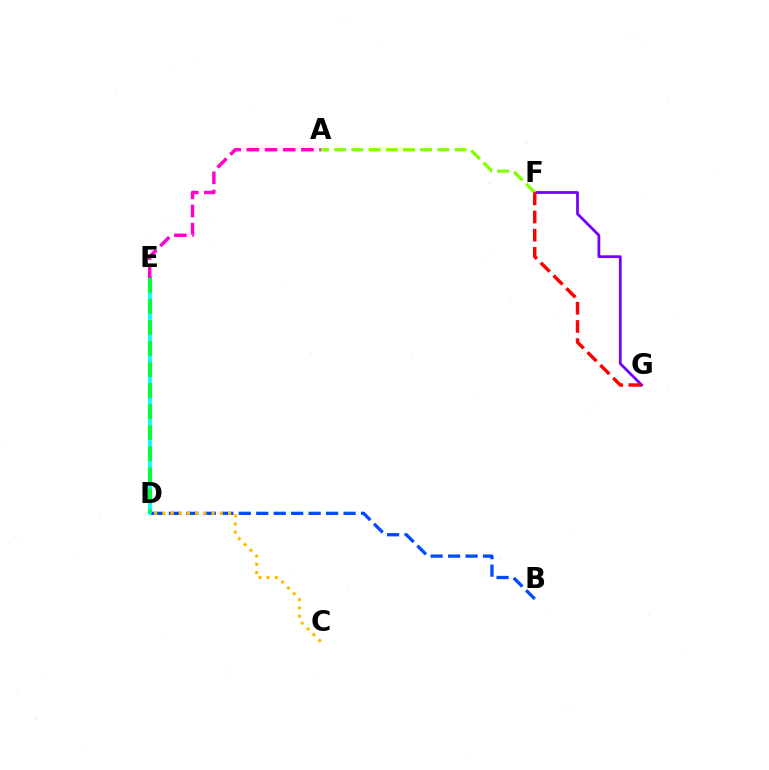{('F', 'G'): [{'color': '#7200ff', 'line_style': 'solid', 'thickness': 1.98}, {'color': '#ff0000', 'line_style': 'dashed', 'thickness': 2.47}], ('D', 'E'): [{'color': '#00fff6', 'line_style': 'solid', 'thickness': 2.7}, {'color': '#00ff39', 'line_style': 'dashed', 'thickness': 2.86}], ('A', 'F'): [{'color': '#84ff00', 'line_style': 'dashed', 'thickness': 2.33}], ('B', 'D'): [{'color': '#004bff', 'line_style': 'dashed', 'thickness': 2.37}], ('A', 'E'): [{'color': '#ff00cf', 'line_style': 'dashed', 'thickness': 2.47}], ('C', 'D'): [{'color': '#ffbd00', 'line_style': 'dotted', 'thickness': 2.23}]}